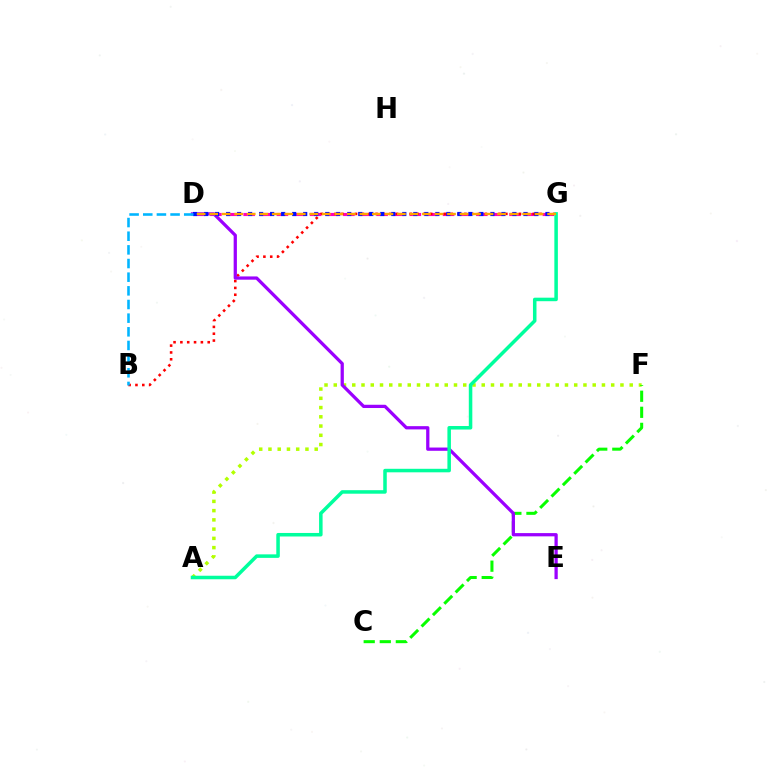{('D', 'G'): [{'color': '#ff00bd', 'line_style': 'dashed', 'thickness': 2.26}, {'color': '#0010ff', 'line_style': 'dotted', 'thickness': 2.99}, {'color': '#ffa500', 'line_style': 'dashed', 'thickness': 1.7}], ('B', 'G'): [{'color': '#ff0000', 'line_style': 'dotted', 'thickness': 1.86}], ('A', 'F'): [{'color': '#b3ff00', 'line_style': 'dotted', 'thickness': 2.51}], ('C', 'F'): [{'color': '#08ff00', 'line_style': 'dashed', 'thickness': 2.18}], ('D', 'E'): [{'color': '#9b00ff', 'line_style': 'solid', 'thickness': 2.34}], ('A', 'G'): [{'color': '#00ff9d', 'line_style': 'solid', 'thickness': 2.53}], ('B', 'D'): [{'color': '#00b5ff', 'line_style': 'dashed', 'thickness': 1.86}]}